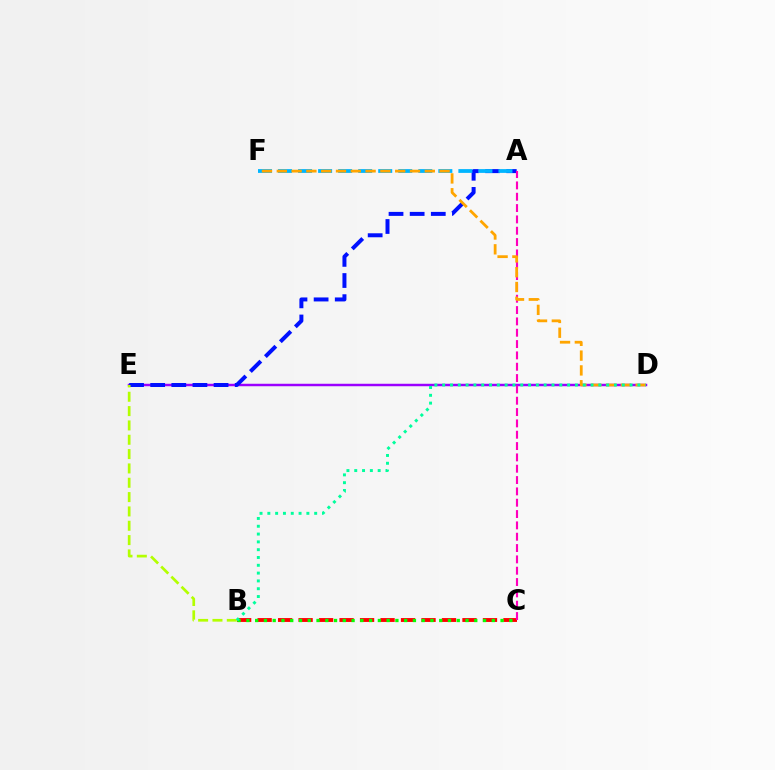{('D', 'E'): [{'color': '#9b00ff', 'line_style': 'solid', 'thickness': 1.78}], ('B', 'C'): [{'color': '#ff0000', 'line_style': 'dashed', 'thickness': 2.78}, {'color': '#08ff00', 'line_style': 'dotted', 'thickness': 2.38}], ('A', 'E'): [{'color': '#0010ff', 'line_style': 'dashed', 'thickness': 2.87}], ('A', 'F'): [{'color': '#00b5ff', 'line_style': 'dashed', 'thickness': 2.72}], ('B', 'E'): [{'color': '#b3ff00', 'line_style': 'dashed', 'thickness': 1.95}], ('A', 'C'): [{'color': '#ff00bd', 'line_style': 'dashed', 'thickness': 1.54}], ('D', 'F'): [{'color': '#ffa500', 'line_style': 'dashed', 'thickness': 2.01}], ('B', 'D'): [{'color': '#00ff9d', 'line_style': 'dotted', 'thickness': 2.12}]}